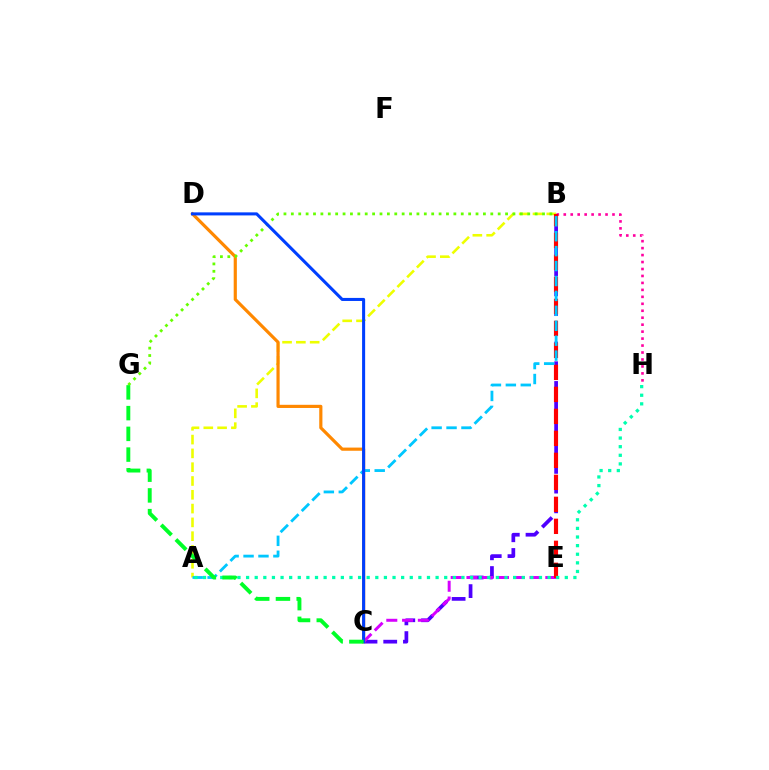{('B', 'C'): [{'color': '#4f00ff', 'line_style': 'dashed', 'thickness': 2.68}], ('C', 'E'): [{'color': '#d600ff', 'line_style': 'dashed', 'thickness': 2.14}], ('A', 'B'): [{'color': '#eeff00', 'line_style': 'dashed', 'thickness': 1.87}, {'color': '#00c7ff', 'line_style': 'dashed', 'thickness': 2.03}], ('C', 'D'): [{'color': '#ff8800', 'line_style': 'solid', 'thickness': 2.28}, {'color': '#003fff', 'line_style': 'solid', 'thickness': 2.19}], ('B', 'H'): [{'color': '#ff00a0', 'line_style': 'dotted', 'thickness': 1.89}], ('B', 'E'): [{'color': '#ff0000', 'line_style': 'dashed', 'thickness': 2.99}], ('B', 'G'): [{'color': '#66ff00', 'line_style': 'dotted', 'thickness': 2.01}], ('A', 'H'): [{'color': '#00ffaf', 'line_style': 'dotted', 'thickness': 2.34}], ('C', 'G'): [{'color': '#00ff27', 'line_style': 'dashed', 'thickness': 2.82}]}